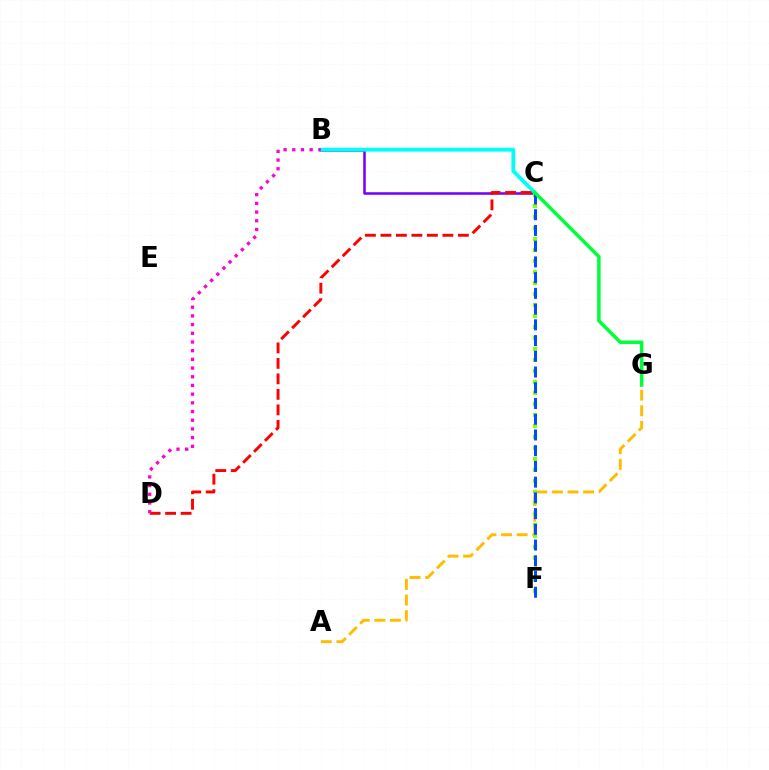{('B', 'C'): [{'color': '#7200ff', 'line_style': 'solid', 'thickness': 1.83}, {'color': '#00fff6', 'line_style': 'solid', 'thickness': 2.75}], ('C', 'D'): [{'color': '#ff0000', 'line_style': 'dashed', 'thickness': 2.1}], ('A', 'G'): [{'color': '#ffbd00', 'line_style': 'dashed', 'thickness': 2.12}], ('C', 'F'): [{'color': '#84ff00', 'line_style': 'dotted', 'thickness': 2.99}, {'color': '#004bff', 'line_style': 'dashed', 'thickness': 2.14}], ('C', 'G'): [{'color': '#00ff39', 'line_style': 'solid', 'thickness': 2.51}], ('B', 'D'): [{'color': '#ff00cf', 'line_style': 'dotted', 'thickness': 2.36}]}